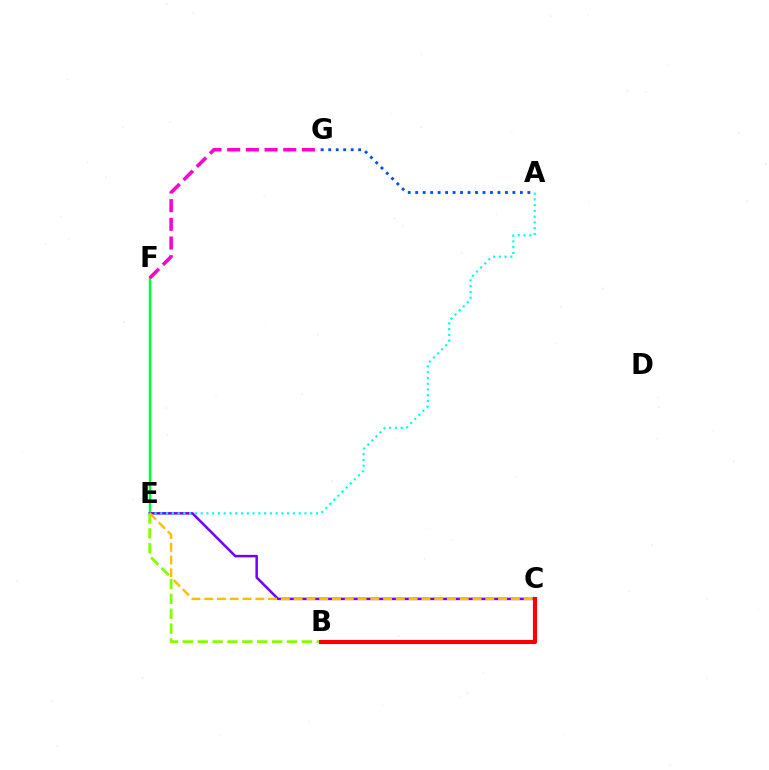{('E', 'F'): [{'color': '#00ff39', 'line_style': 'solid', 'thickness': 1.77}], ('A', 'G'): [{'color': '#004bff', 'line_style': 'dotted', 'thickness': 2.03}], ('F', 'G'): [{'color': '#ff00cf', 'line_style': 'dashed', 'thickness': 2.54}], ('C', 'E'): [{'color': '#7200ff', 'line_style': 'solid', 'thickness': 1.81}, {'color': '#ffbd00', 'line_style': 'dashed', 'thickness': 1.74}], ('B', 'E'): [{'color': '#84ff00', 'line_style': 'dashed', 'thickness': 2.02}], ('B', 'C'): [{'color': '#ff0000', 'line_style': 'solid', 'thickness': 2.98}], ('A', 'E'): [{'color': '#00fff6', 'line_style': 'dotted', 'thickness': 1.57}]}